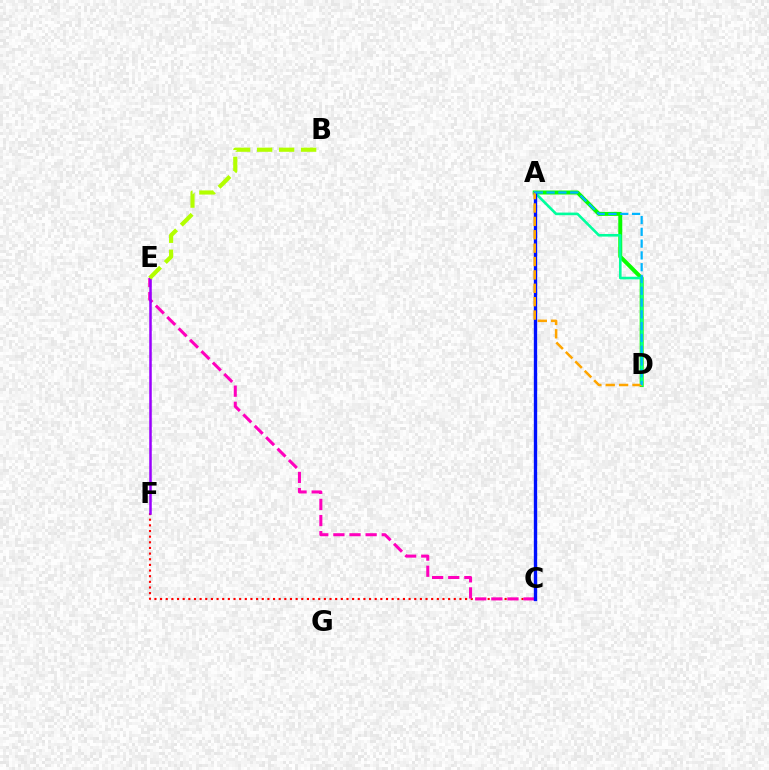{('C', 'F'): [{'color': '#ff0000', 'line_style': 'dotted', 'thickness': 1.53}], ('A', 'D'): [{'color': '#08ff00', 'line_style': 'solid', 'thickness': 2.87}, {'color': '#00ff9d', 'line_style': 'solid', 'thickness': 1.89}, {'color': '#ffa500', 'line_style': 'dashed', 'thickness': 1.82}, {'color': '#00b5ff', 'line_style': 'dashed', 'thickness': 1.6}], ('C', 'E'): [{'color': '#ff00bd', 'line_style': 'dashed', 'thickness': 2.19}], ('A', 'C'): [{'color': '#0010ff', 'line_style': 'solid', 'thickness': 2.41}], ('E', 'F'): [{'color': '#9b00ff', 'line_style': 'solid', 'thickness': 1.82}], ('B', 'E'): [{'color': '#b3ff00', 'line_style': 'dashed', 'thickness': 2.99}]}